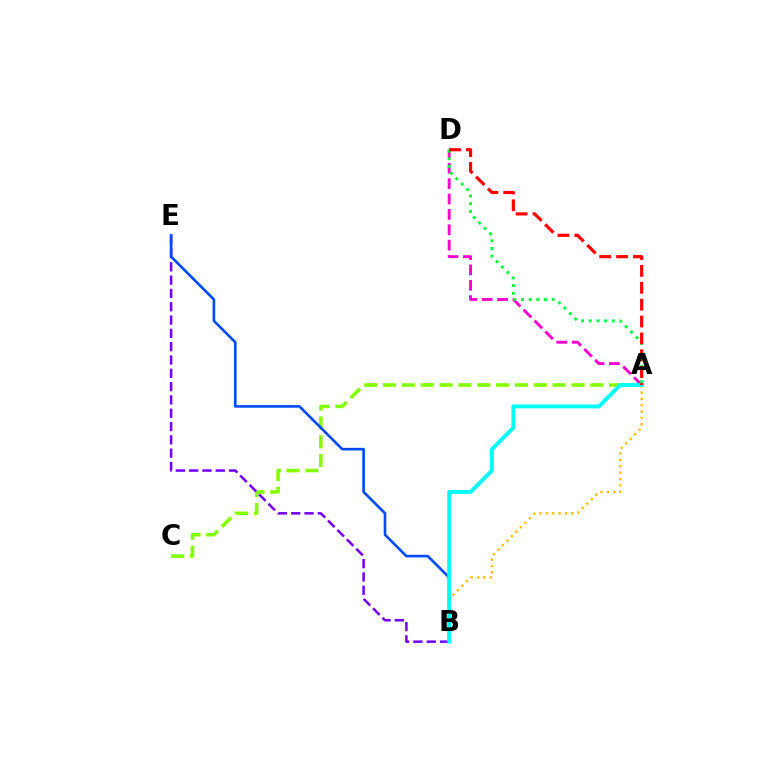{('A', 'C'): [{'color': '#84ff00', 'line_style': 'dashed', 'thickness': 2.56}], ('B', 'E'): [{'color': '#7200ff', 'line_style': 'dashed', 'thickness': 1.81}, {'color': '#004bff', 'line_style': 'solid', 'thickness': 1.9}], ('A', 'D'): [{'color': '#ff00cf', 'line_style': 'dashed', 'thickness': 2.09}, {'color': '#00ff39', 'line_style': 'dotted', 'thickness': 2.08}, {'color': '#ff0000', 'line_style': 'dashed', 'thickness': 2.29}], ('A', 'B'): [{'color': '#ffbd00', 'line_style': 'dotted', 'thickness': 1.73}, {'color': '#00fff6', 'line_style': 'solid', 'thickness': 2.8}]}